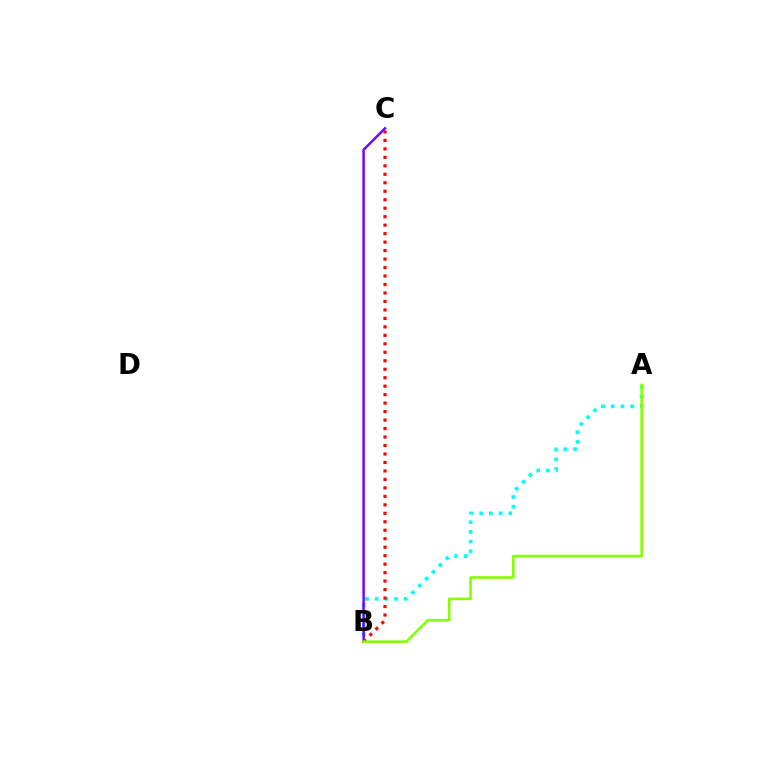{('A', 'B'): [{'color': '#00fff6', 'line_style': 'dotted', 'thickness': 2.64}, {'color': '#84ff00', 'line_style': 'solid', 'thickness': 1.88}], ('B', 'C'): [{'color': '#7200ff', 'line_style': 'solid', 'thickness': 1.76}, {'color': '#ff0000', 'line_style': 'dotted', 'thickness': 2.3}]}